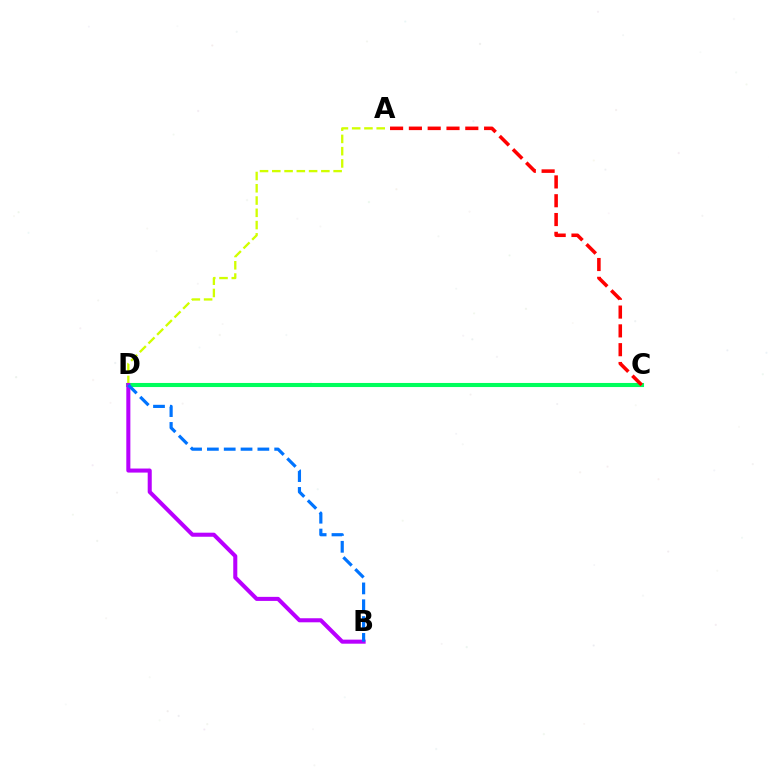{('A', 'D'): [{'color': '#d1ff00', 'line_style': 'dashed', 'thickness': 1.67}], ('C', 'D'): [{'color': '#00ff5c', 'line_style': 'solid', 'thickness': 2.94}], ('B', 'D'): [{'color': '#b900ff', 'line_style': 'solid', 'thickness': 2.92}, {'color': '#0074ff', 'line_style': 'dashed', 'thickness': 2.29}], ('A', 'C'): [{'color': '#ff0000', 'line_style': 'dashed', 'thickness': 2.55}]}